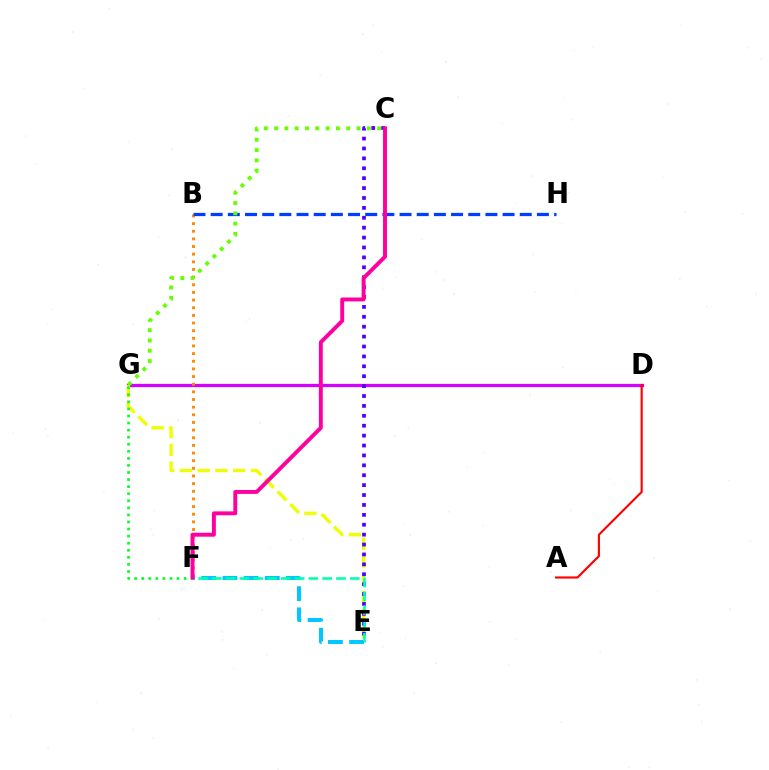{('D', 'G'): [{'color': '#d600ff', 'line_style': 'solid', 'thickness': 2.34}], ('E', 'G'): [{'color': '#eeff00', 'line_style': 'dashed', 'thickness': 2.41}], ('E', 'F'): [{'color': '#00c7ff', 'line_style': 'dashed', 'thickness': 2.88}, {'color': '#00ffaf', 'line_style': 'dashed', 'thickness': 1.87}], ('B', 'F'): [{'color': '#ff8800', 'line_style': 'dotted', 'thickness': 2.08}], ('C', 'E'): [{'color': '#4f00ff', 'line_style': 'dotted', 'thickness': 2.69}], ('B', 'H'): [{'color': '#003fff', 'line_style': 'dashed', 'thickness': 2.33}], ('F', 'G'): [{'color': '#00ff27', 'line_style': 'dotted', 'thickness': 1.92}], ('C', 'F'): [{'color': '#ff00a0', 'line_style': 'solid', 'thickness': 2.83}], ('A', 'D'): [{'color': '#ff0000', 'line_style': 'solid', 'thickness': 1.55}], ('C', 'G'): [{'color': '#66ff00', 'line_style': 'dotted', 'thickness': 2.8}]}